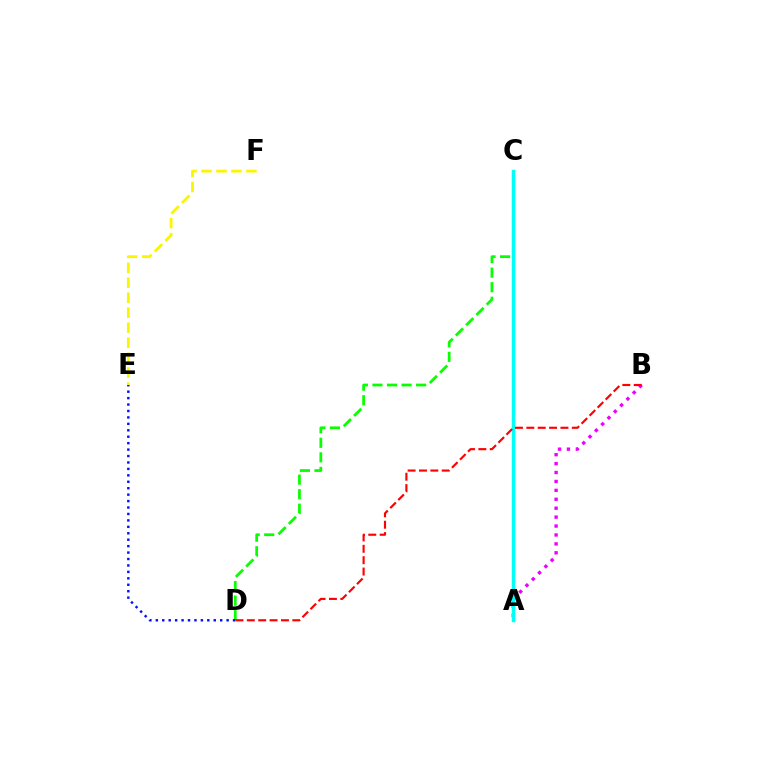{('C', 'D'): [{'color': '#08ff00', 'line_style': 'dashed', 'thickness': 1.98}], ('E', 'F'): [{'color': '#fcf500', 'line_style': 'dashed', 'thickness': 2.03}], ('A', 'B'): [{'color': '#ee00ff', 'line_style': 'dotted', 'thickness': 2.42}], ('A', 'C'): [{'color': '#00fff6', 'line_style': 'solid', 'thickness': 2.49}], ('D', 'E'): [{'color': '#0010ff', 'line_style': 'dotted', 'thickness': 1.75}], ('B', 'D'): [{'color': '#ff0000', 'line_style': 'dashed', 'thickness': 1.54}]}